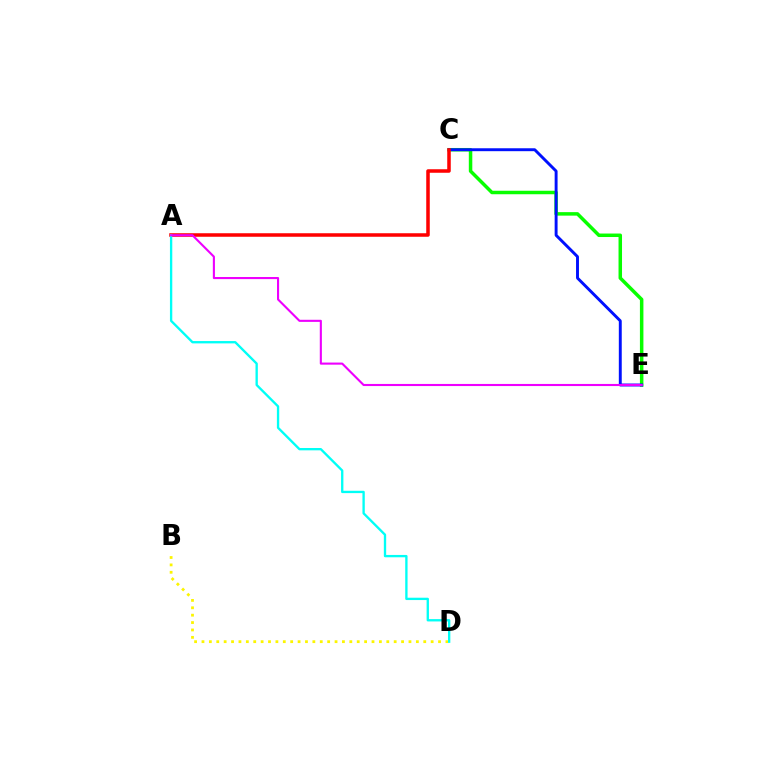{('C', 'E'): [{'color': '#08ff00', 'line_style': 'solid', 'thickness': 2.52}, {'color': '#0010ff', 'line_style': 'solid', 'thickness': 2.1}], ('B', 'D'): [{'color': '#fcf500', 'line_style': 'dotted', 'thickness': 2.01}], ('A', 'C'): [{'color': '#ff0000', 'line_style': 'solid', 'thickness': 2.54}], ('A', 'D'): [{'color': '#00fff6', 'line_style': 'solid', 'thickness': 1.68}], ('A', 'E'): [{'color': '#ee00ff', 'line_style': 'solid', 'thickness': 1.52}]}